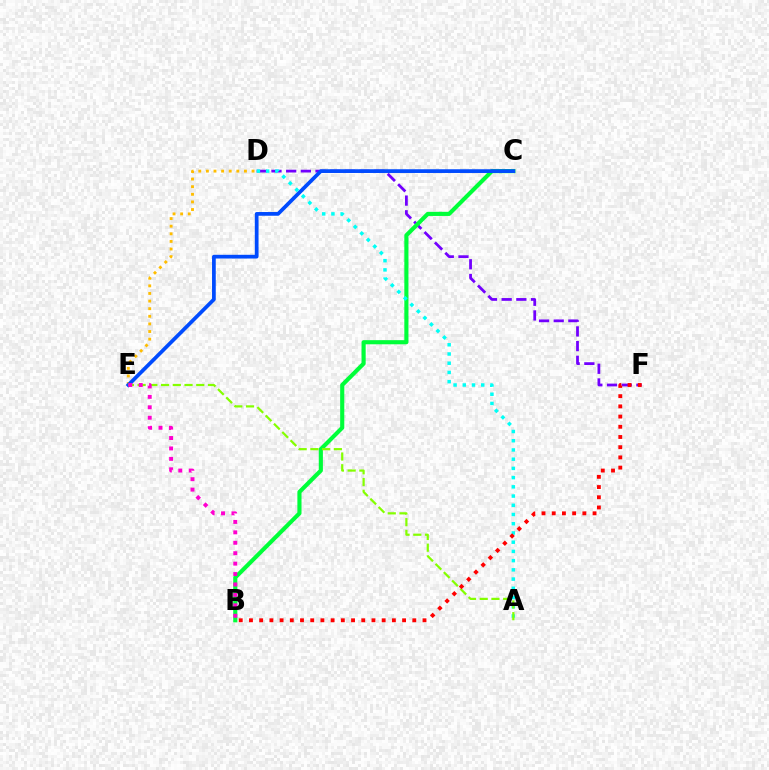{('D', 'F'): [{'color': '#7200ff', 'line_style': 'dashed', 'thickness': 2.0}], ('D', 'E'): [{'color': '#ffbd00', 'line_style': 'dotted', 'thickness': 2.07}], ('B', 'C'): [{'color': '#00ff39', 'line_style': 'solid', 'thickness': 2.97}], ('C', 'E'): [{'color': '#004bff', 'line_style': 'solid', 'thickness': 2.69}], ('A', 'D'): [{'color': '#00fff6', 'line_style': 'dotted', 'thickness': 2.51}], ('A', 'E'): [{'color': '#84ff00', 'line_style': 'dashed', 'thickness': 1.59}], ('B', 'E'): [{'color': '#ff00cf', 'line_style': 'dotted', 'thickness': 2.83}], ('B', 'F'): [{'color': '#ff0000', 'line_style': 'dotted', 'thickness': 2.77}]}